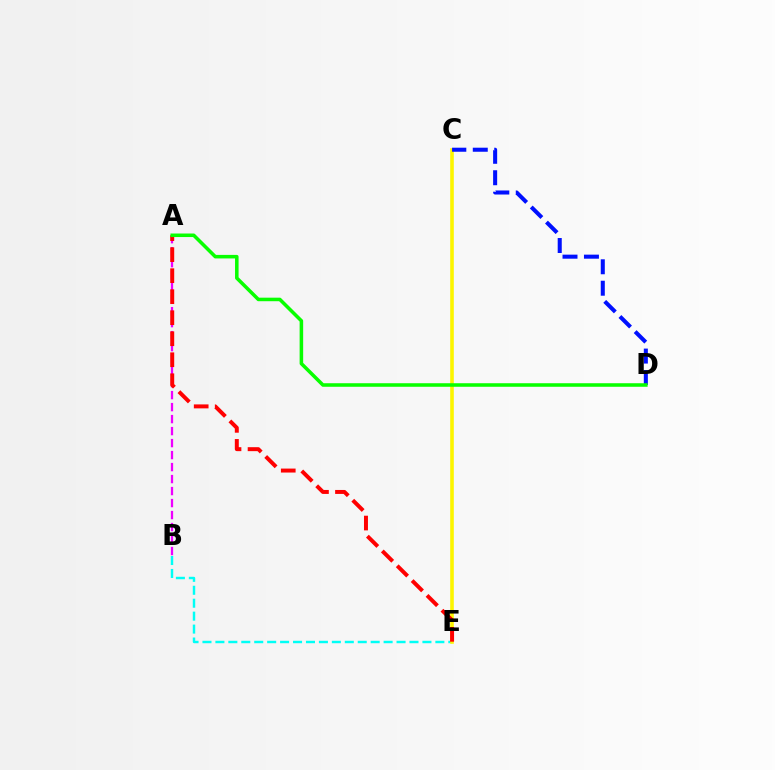{('B', 'E'): [{'color': '#00fff6', 'line_style': 'dashed', 'thickness': 1.76}], ('A', 'B'): [{'color': '#ee00ff', 'line_style': 'dashed', 'thickness': 1.63}], ('C', 'E'): [{'color': '#fcf500', 'line_style': 'solid', 'thickness': 2.6}], ('A', 'E'): [{'color': '#ff0000', 'line_style': 'dashed', 'thickness': 2.85}], ('C', 'D'): [{'color': '#0010ff', 'line_style': 'dashed', 'thickness': 2.91}], ('A', 'D'): [{'color': '#08ff00', 'line_style': 'solid', 'thickness': 2.55}]}